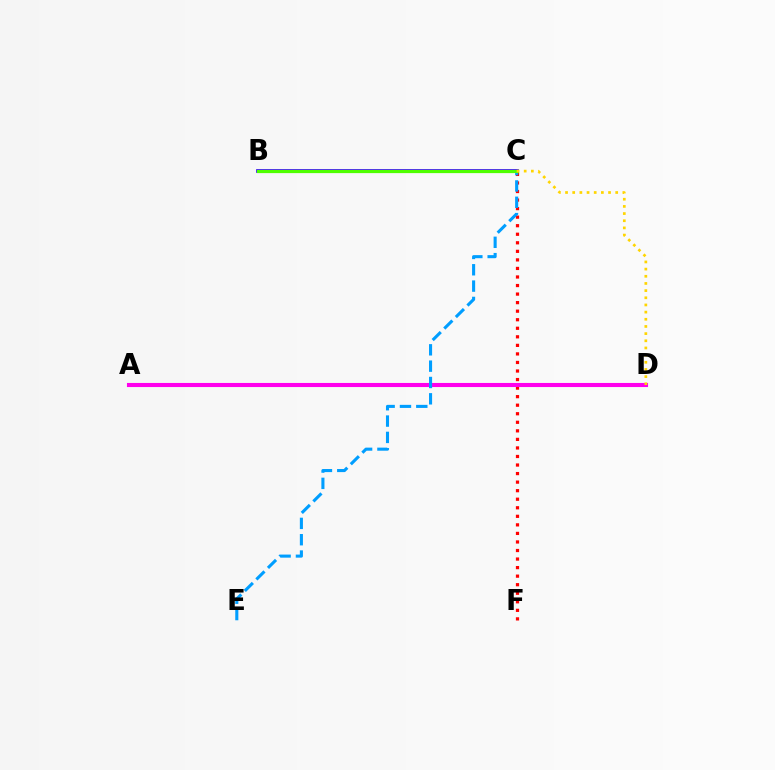{('C', 'F'): [{'color': '#ff0000', 'line_style': 'dotted', 'thickness': 2.32}], ('A', 'D'): [{'color': '#00ff86', 'line_style': 'solid', 'thickness': 1.84}, {'color': '#ff00ed', 'line_style': 'solid', 'thickness': 2.95}], ('B', 'C'): [{'color': '#3700ff', 'line_style': 'solid', 'thickness': 2.67}, {'color': '#4fff00', 'line_style': 'solid', 'thickness': 2.32}], ('C', 'E'): [{'color': '#009eff', 'line_style': 'dashed', 'thickness': 2.22}], ('C', 'D'): [{'color': '#ffd500', 'line_style': 'dotted', 'thickness': 1.95}]}